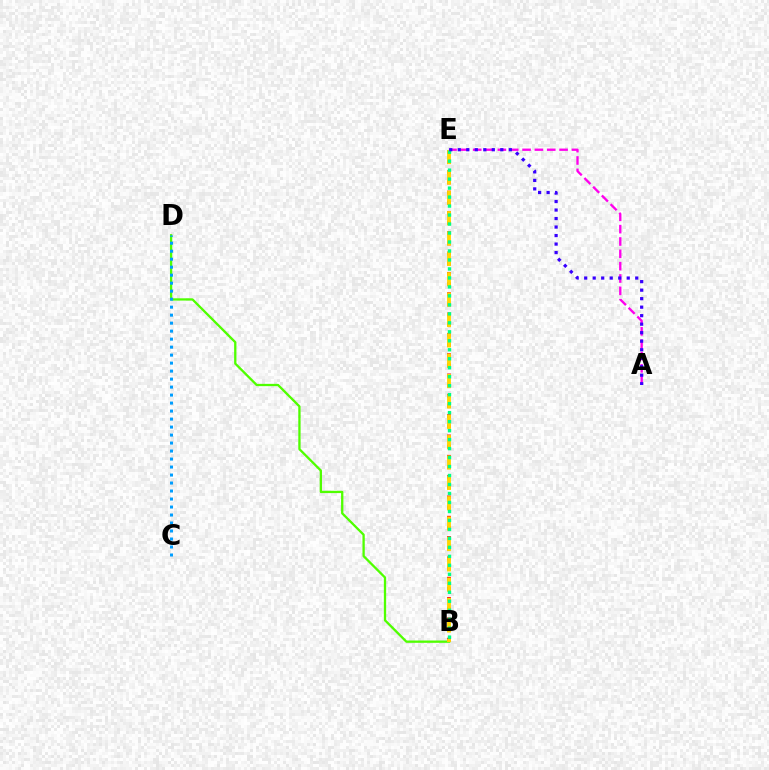{('B', 'D'): [{'color': '#4fff00', 'line_style': 'solid', 'thickness': 1.66}], ('B', 'E'): [{'color': '#ff0000', 'line_style': 'dotted', 'thickness': 2.76}, {'color': '#ffd500', 'line_style': 'dashed', 'thickness': 2.77}, {'color': '#00ff86', 'line_style': 'dotted', 'thickness': 2.44}], ('A', 'E'): [{'color': '#ff00ed', 'line_style': 'dashed', 'thickness': 1.68}, {'color': '#3700ff', 'line_style': 'dotted', 'thickness': 2.31}], ('C', 'D'): [{'color': '#009eff', 'line_style': 'dotted', 'thickness': 2.17}]}